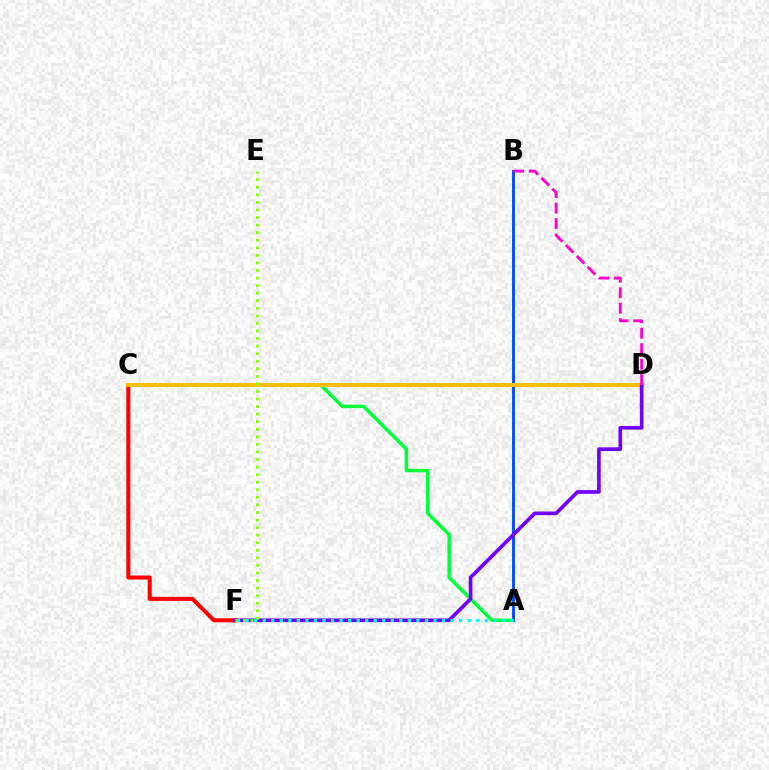{('C', 'F'): [{'color': '#ff0000', 'line_style': 'solid', 'thickness': 2.91}], ('A', 'C'): [{'color': '#00ff39', 'line_style': 'solid', 'thickness': 2.53}], ('A', 'B'): [{'color': '#004bff', 'line_style': 'solid', 'thickness': 2.06}], ('C', 'D'): [{'color': '#ffbd00', 'line_style': 'solid', 'thickness': 2.8}], ('D', 'F'): [{'color': '#7200ff', 'line_style': 'solid', 'thickness': 2.65}], ('E', 'F'): [{'color': '#84ff00', 'line_style': 'dotted', 'thickness': 2.05}], ('B', 'D'): [{'color': '#ff00cf', 'line_style': 'dashed', 'thickness': 2.1}], ('A', 'F'): [{'color': '#00fff6', 'line_style': 'dotted', 'thickness': 2.32}]}